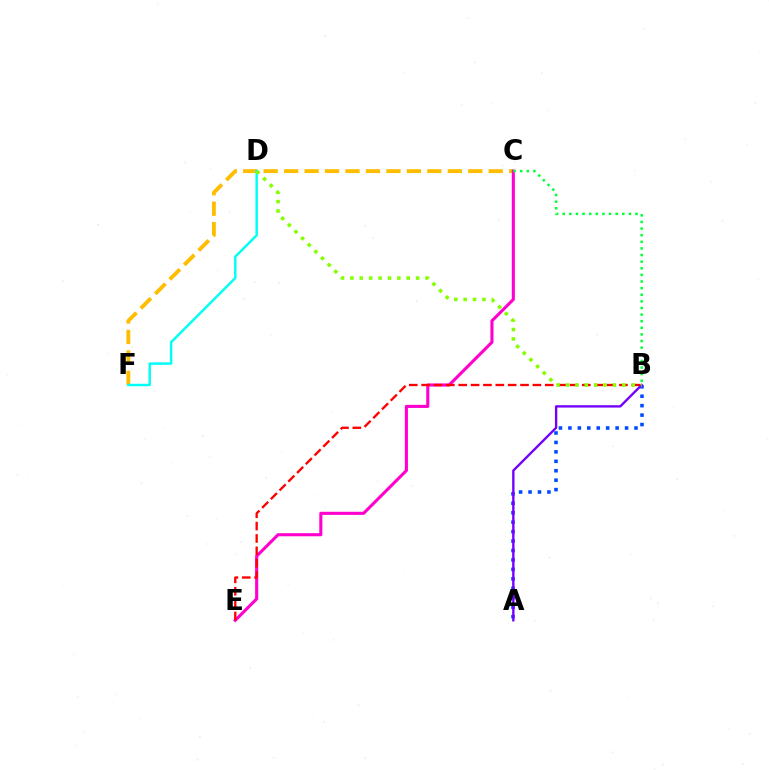{('C', 'F'): [{'color': '#ffbd00', 'line_style': 'dashed', 'thickness': 2.78}], ('C', 'E'): [{'color': '#ff00cf', 'line_style': 'solid', 'thickness': 2.23}], ('A', 'B'): [{'color': '#004bff', 'line_style': 'dotted', 'thickness': 2.57}, {'color': '#7200ff', 'line_style': 'solid', 'thickness': 1.7}], ('B', 'E'): [{'color': '#ff0000', 'line_style': 'dashed', 'thickness': 1.68}], ('D', 'F'): [{'color': '#00fff6', 'line_style': 'solid', 'thickness': 1.77}], ('B', 'C'): [{'color': '#00ff39', 'line_style': 'dotted', 'thickness': 1.8}], ('B', 'D'): [{'color': '#84ff00', 'line_style': 'dotted', 'thickness': 2.55}]}